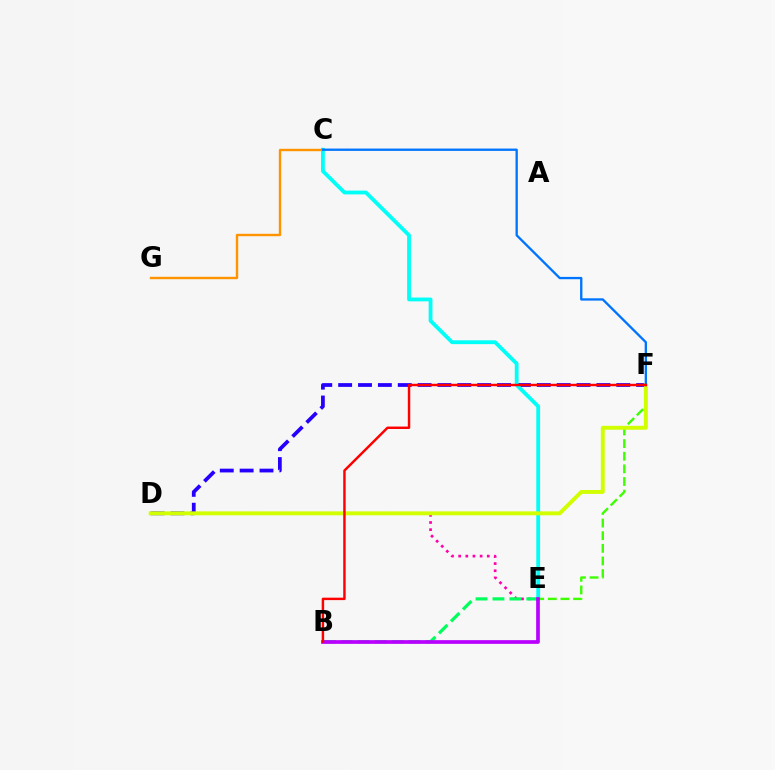{('D', 'E'): [{'color': '#ff00ac', 'line_style': 'dotted', 'thickness': 1.95}], ('C', 'G'): [{'color': '#ff9400', 'line_style': 'solid', 'thickness': 1.73}], ('D', 'F'): [{'color': '#2500ff', 'line_style': 'dashed', 'thickness': 2.7}, {'color': '#d1ff00', 'line_style': 'solid', 'thickness': 2.83}], ('B', 'E'): [{'color': '#00ff5c', 'line_style': 'dashed', 'thickness': 2.3}, {'color': '#b900ff', 'line_style': 'solid', 'thickness': 2.67}], ('C', 'E'): [{'color': '#00fff6', 'line_style': 'solid', 'thickness': 2.74}], ('E', 'F'): [{'color': '#3dff00', 'line_style': 'dashed', 'thickness': 1.72}], ('C', 'F'): [{'color': '#0074ff', 'line_style': 'solid', 'thickness': 1.67}], ('B', 'F'): [{'color': '#ff0000', 'line_style': 'solid', 'thickness': 1.76}]}